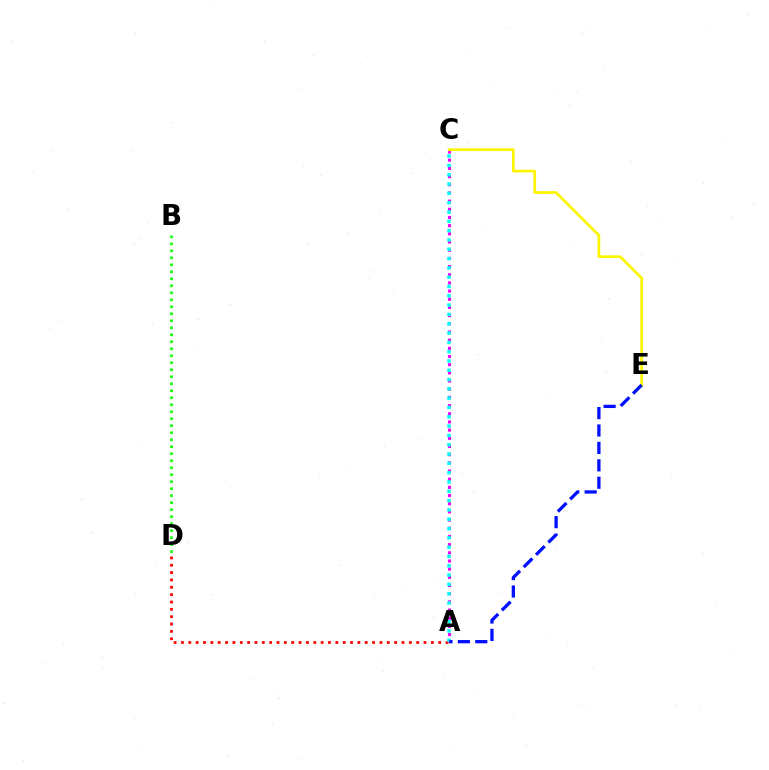{('A', 'C'): [{'color': '#ee00ff', 'line_style': 'dotted', 'thickness': 2.22}, {'color': '#00fff6', 'line_style': 'dotted', 'thickness': 2.53}], ('A', 'D'): [{'color': '#ff0000', 'line_style': 'dotted', 'thickness': 2.0}], ('B', 'D'): [{'color': '#08ff00', 'line_style': 'dotted', 'thickness': 1.9}], ('C', 'E'): [{'color': '#fcf500', 'line_style': 'solid', 'thickness': 1.95}], ('A', 'E'): [{'color': '#0010ff', 'line_style': 'dashed', 'thickness': 2.37}]}